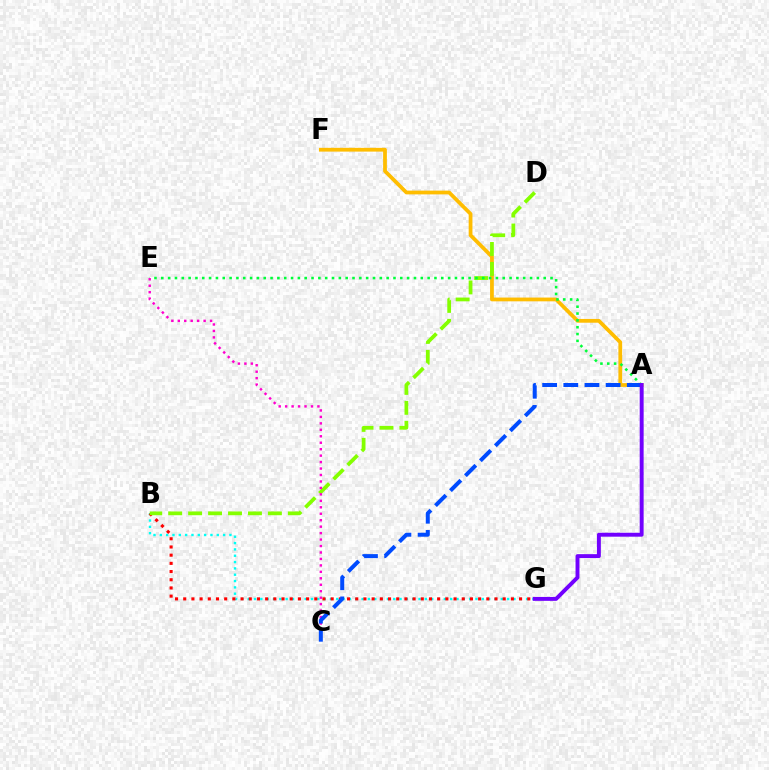{('B', 'G'): [{'color': '#00fff6', 'line_style': 'dotted', 'thickness': 1.72}, {'color': '#ff0000', 'line_style': 'dotted', 'thickness': 2.23}], ('A', 'F'): [{'color': '#ffbd00', 'line_style': 'solid', 'thickness': 2.71}], ('B', 'D'): [{'color': '#84ff00', 'line_style': 'dashed', 'thickness': 2.71}], ('A', 'E'): [{'color': '#00ff39', 'line_style': 'dotted', 'thickness': 1.86}], ('C', 'E'): [{'color': '#ff00cf', 'line_style': 'dotted', 'thickness': 1.75}], ('A', 'C'): [{'color': '#004bff', 'line_style': 'dashed', 'thickness': 2.87}], ('A', 'G'): [{'color': '#7200ff', 'line_style': 'solid', 'thickness': 2.82}]}